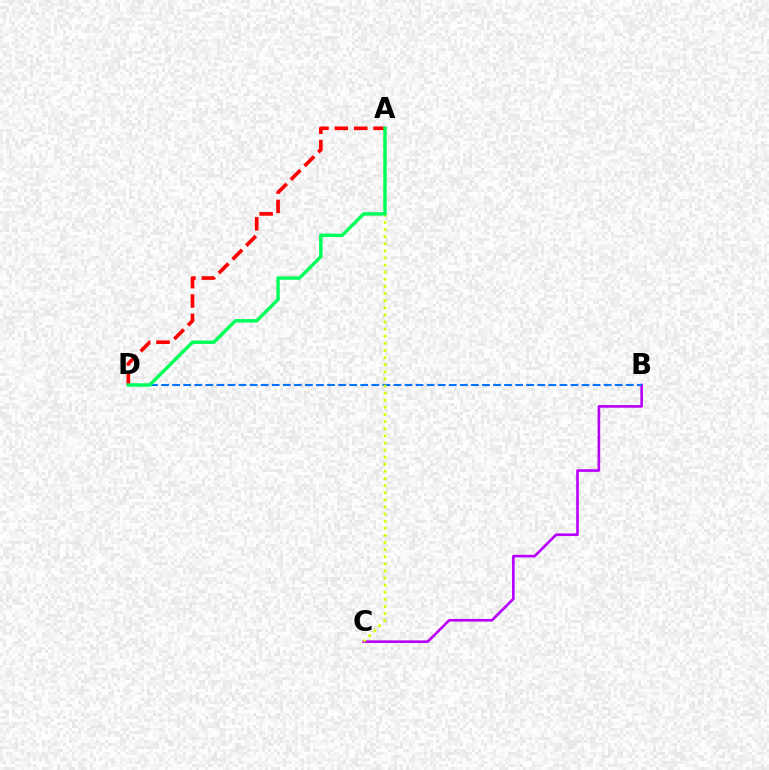{('B', 'C'): [{'color': '#b900ff', 'line_style': 'solid', 'thickness': 1.9}], ('B', 'D'): [{'color': '#0074ff', 'line_style': 'dashed', 'thickness': 1.5}], ('A', 'D'): [{'color': '#ff0000', 'line_style': 'dashed', 'thickness': 2.63}, {'color': '#00ff5c', 'line_style': 'solid', 'thickness': 2.49}], ('A', 'C'): [{'color': '#d1ff00', 'line_style': 'dotted', 'thickness': 1.93}]}